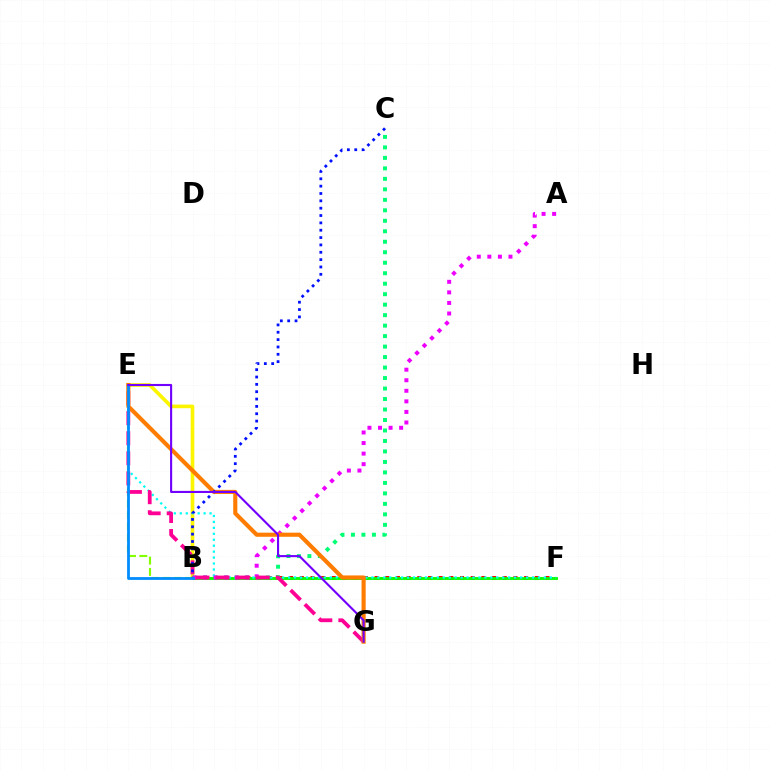{('B', 'E'): [{'color': '#fcf500', 'line_style': 'solid', 'thickness': 2.61}, {'color': '#84ff00', 'line_style': 'dashed', 'thickness': 1.53}, {'color': '#008cff', 'line_style': 'solid', 'thickness': 2.01}], ('B', 'F'): [{'color': '#ff0000', 'line_style': 'dotted', 'thickness': 2.9}, {'color': '#08ff00', 'line_style': 'solid', 'thickness': 2.07}], ('B', 'C'): [{'color': '#00ff74', 'line_style': 'dotted', 'thickness': 2.85}, {'color': '#0010ff', 'line_style': 'dotted', 'thickness': 2.0}], ('E', 'F'): [{'color': '#00fff6', 'line_style': 'dotted', 'thickness': 1.62}], ('A', 'B'): [{'color': '#ee00ff', 'line_style': 'dotted', 'thickness': 2.87}], ('E', 'G'): [{'color': '#ff0094', 'line_style': 'dashed', 'thickness': 2.73}, {'color': '#ff7c00', 'line_style': 'solid', 'thickness': 2.97}, {'color': '#7200ff', 'line_style': 'solid', 'thickness': 1.52}]}